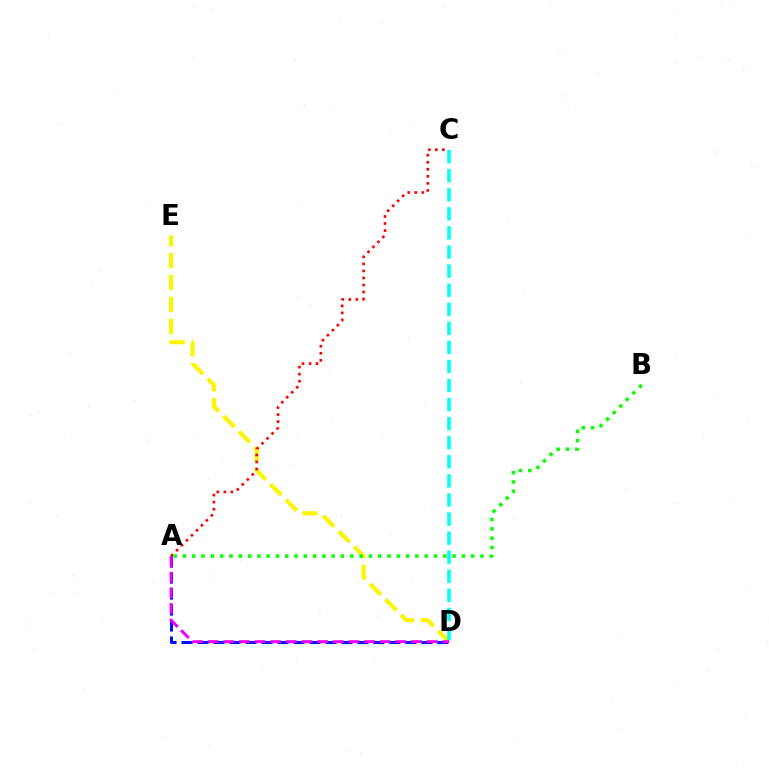{('D', 'E'): [{'color': '#fcf500', 'line_style': 'dashed', 'thickness': 2.98}], ('C', 'D'): [{'color': '#00fff6', 'line_style': 'dashed', 'thickness': 2.59}], ('A', 'C'): [{'color': '#ff0000', 'line_style': 'dotted', 'thickness': 1.91}], ('A', 'D'): [{'color': '#0010ff', 'line_style': 'dashed', 'thickness': 2.17}, {'color': '#ee00ff', 'line_style': 'dashed', 'thickness': 2.13}], ('A', 'B'): [{'color': '#08ff00', 'line_style': 'dotted', 'thickness': 2.53}]}